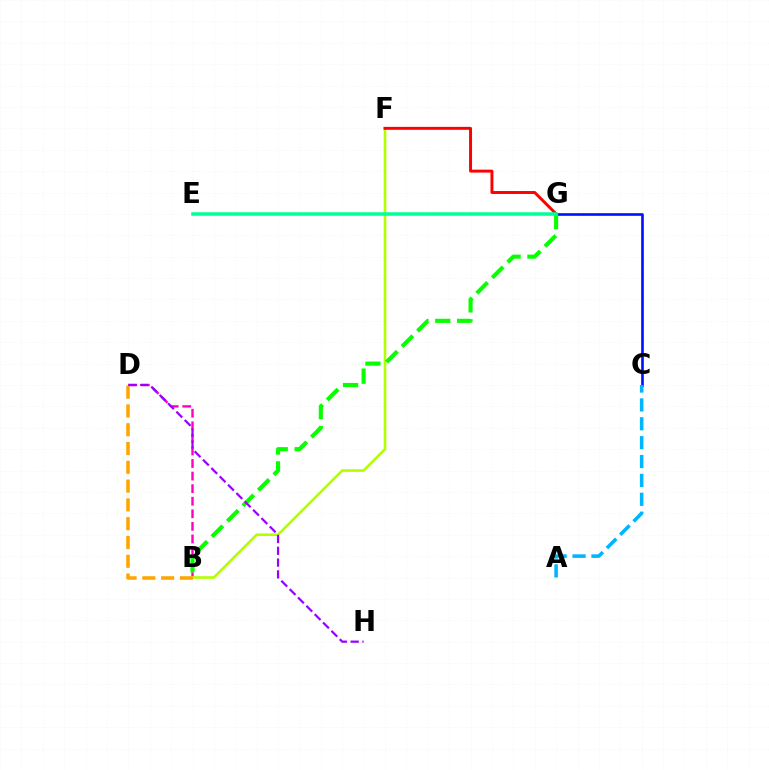{('B', 'D'): [{'color': '#ff00bd', 'line_style': 'dashed', 'thickness': 1.71}, {'color': '#ffa500', 'line_style': 'dashed', 'thickness': 2.55}], ('B', 'F'): [{'color': '#b3ff00', 'line_style': 'solid', 'thickness': 1.89}], ('C', 'G'): [{'color': '#0010ff', 'line_style': 'solid', 'thickness': 1.89}], ('A', 'C'): [{'color': '#00b5ff', 'line_style': 'dashed', 'thickness': 2.56}], ('B', 'G'): [{'color': '#08ff00', 'line_style': 'dashed', 'thickness': 2.97}], ('D', 'H'): [{'color': '#9b00ff', 'line_style': 'dashed', 'thickness': 1.6}], ('F', 'G'): [{'color': '#ff0000', 'line_style': 'solid', 'thickness': 2.12}], ('E', 'G'): [{'color': '#00ff9d', 'line_style': 'solid', 'thickness': 2.54}]}